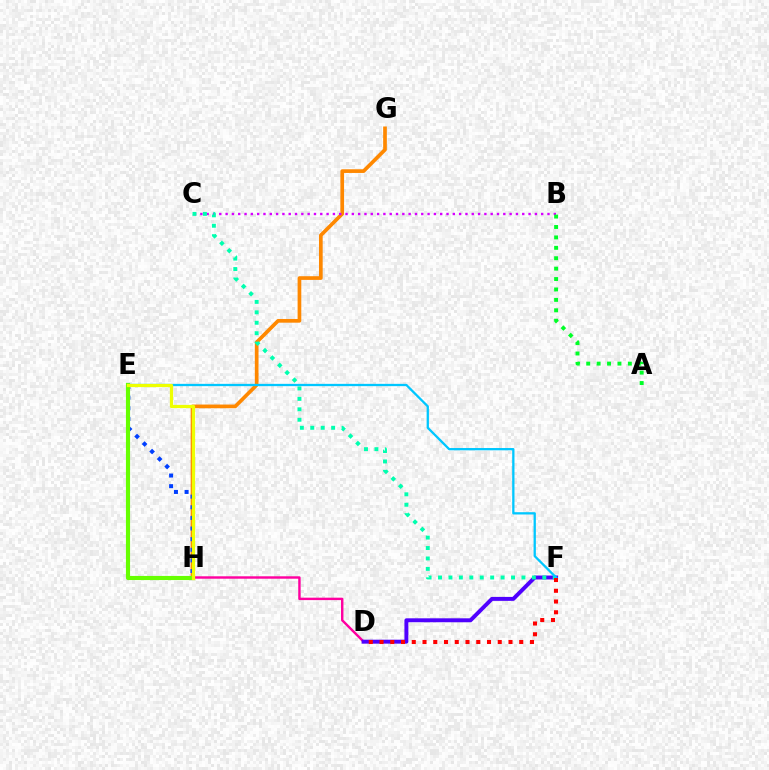{('D', 'H'): [{'color': '#ff00a0', 'line_style': 'solid', 'thickness': 1.74}], ('G', 'H'): [{'color': '#ff8800', 'line_style': 'solid', 'thickness': 2.65}], ('B', 'C'): [{'color': '#d600ff', 'line_style': 'dotted', 'thickness': 1.71}], ('D', 'F'): [{'color': '#4f00ff', 'line_style': 'solid', 'thickness': 2.84}, {'color': '#ff0000', 'line_style': 'dotted', 'thickness': 2.92}], ('C', 'F'): [{'color': '#00ffaf', 'line_style': 'dotted', 'thickness': 2.83}], ('E', 'H'): [{'color': '#003fff', 'line_style': 'dotted', 'thickness': 2.89}, {'color': '#66ff00', 'line_style': 'solid', 'thickness': 2.98}, {'color': '#eeff00', 'line_style': 'solid', 'thickness': 2.32}], ('E', 'F'): [{'color': '#00c7ff', 'line_style': 'solid', 'thickness': 1.65}], ('A', 'B'): [{'color': '#00ff27', 'line_style': 'dotted', 'thickness': 2.83}]}